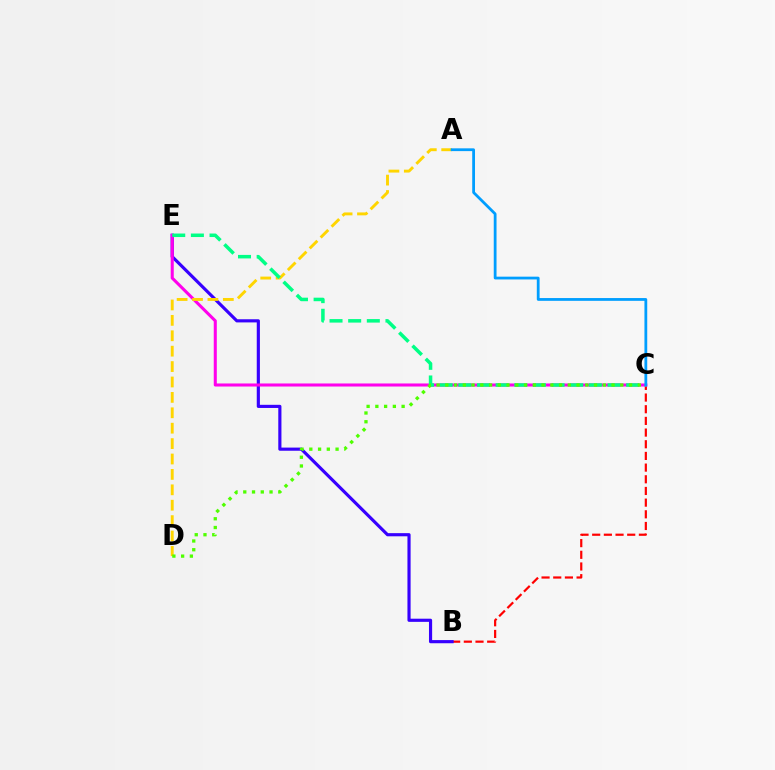{('B', 'C'): [{'color': '#ff0000', 'line_style': 'dashed', 'thickness': 1.59}], ('B', 'E'): [{'color': '#3700ff', 'line_style': 'solid', 'thickness': 2.27}], ('C', 'E'): [{'color': '#ff00ed', 'line_style': 'solid', 'thickness': 2.2}, {'color': '#00ff86', 'line_style': 'dashed', 'thickness': 2.53}], ('A', 'D'): [{'color': '#ffd500', 'line_style': 'dashed', 'thickness': 2.09}], ('A', 'C'): [{'color': '#009eff', 'line_style': 'solid', 'thickness': 2.0}], ('C', 'D'): [{'color': '#4fff00', 'line_style': 'dotted', 'thickness': 2.38}]}